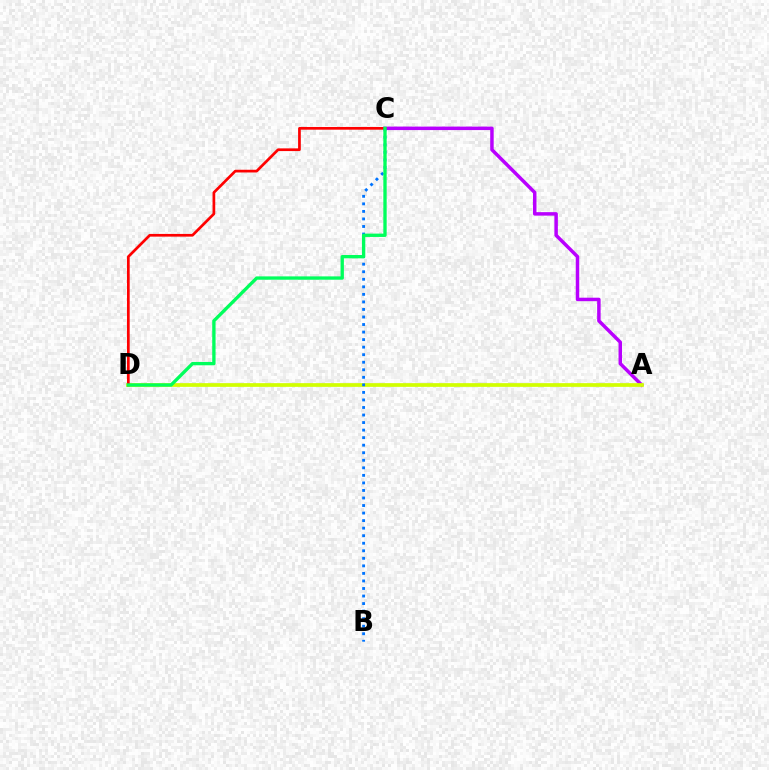{('A', 'C'): [{'color': '#b900ff', 'line_style': 'solid', 'thickness': 2.51}], ('A', 'D'): [{'color': '#d1ff00', 'line_style': 'solid', 'thickness': 2.67}], ('C', 'D'): [{'color': '#ff0000', 'line_style': 'solid', 'thickness': 1.95}, {'color': '#00ff5c', 'line_style': 'solid', 'thickness': 2.4}], ('B', 'C'): [{'color': '#0074ff', 'line_style': 'dotted', 'thickness': 2.05}]}